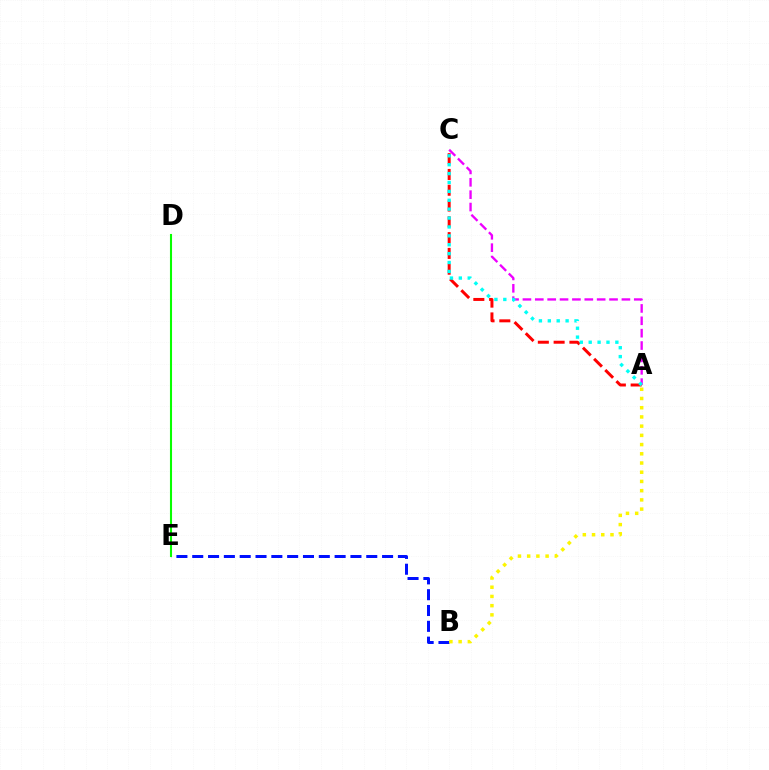{('A', 'C'): [{'color': '#ee00ff', 'line_style': 'dashed', 'thickness': 1.68}, {'color': '#ff0000', 'line_style': 'dashed', 'thickness': 2.15}, {'color': '#00fff6', 'line_style': 'dotted', 'thickness': 2.42}], ('B', 'E'): [{'color': '#0010ff', 'line_style': 'dashed', 'thickness': 2.15}], ('A', 'B'): [{'color': '#fcf500', 'line_style': 'dotted', 'thickness': 2.5}], ('D', 'E'): [{'color': '#08ff00', 'line_style': 'solid', 'thickness': 1.5}]}